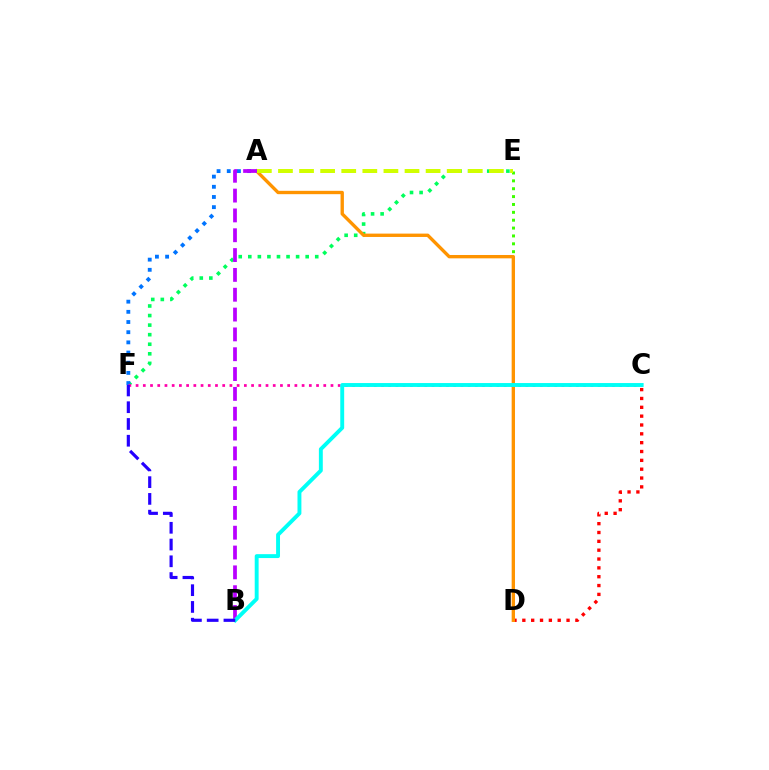{('C', 'D'): [{'color': '#ff0000', 'line_style': 'dotted', 'thickness': 2.4}], ('D', 'E'): [{'color': '#3dff00', 'line_style': 'dotted', 'thickness': 2.14}], ('E', 'F'): [{'color': '#00ff5c', 'line_style': 'dotted', 'thickness': 2.6}], ('A', 'F'): [{'color': '#0074ff', 'line_style': 'dotted', 'thickness': 2.77}], ('A', 'D'): [{'color': '#ff9400', 'line_style': 'solid', 'thickness': 2.41}], ('C', 'F'): [{'color': '#ff00ac', 'line_style': 'dotted', 'thickness': 1.96}], ('A', 'E'): [{'color': '#d1ff00', 'line_style': 'dashed', 'thickness': 2.87}], ('A', 'B'): [{'color': '#b900ff', 'line_style': 'dashed', 'thickness': 2.69}], ('B', 'C'): [{'color': '#00fff6', 'line_style': 'solid', 'thickness': 2.81}], ('B', 'F'): [{'color': '#2500ff', 'line_style': 'dashed', 'thickness': 2.28}]}